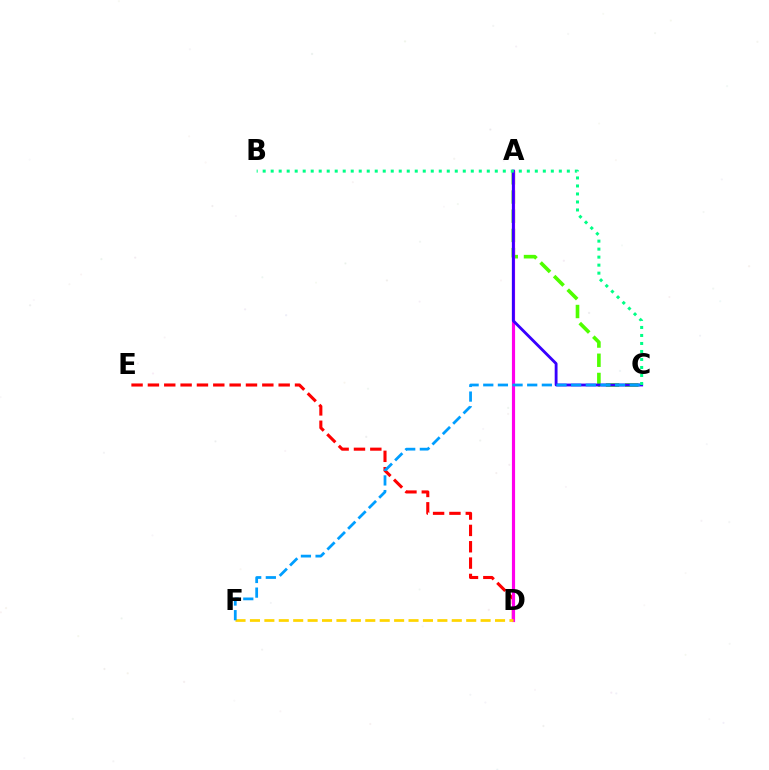{('D', 'E'): [{'color': '#ff0000', 'line_style': 'dashed', 'thickness': 2.22}], ('A', 'C'): [{'color': '#4fff00', 'line_style': 'dashed', 'thickness': 2.61}, {'color': '#3700ff', 'line_style': 'solid', 'thickness': 2.04}], ('A', 'D'): [{'color': '#ff00ed', 'line_style': 'solid', 'thickness': 2.28}], ('D', 'F'): [{'color': '#ffd500', 'line_style': 'dashed', 'thickness': 1.96}], ('B', 'C'): [{'color': '#00ff86', 'line_style': 'dotted', 'thickness': 2.17}], ('C', 'F'): [{'color': '#009eff', 'line_style': 'dashed', 'thickness': 1.99}]}